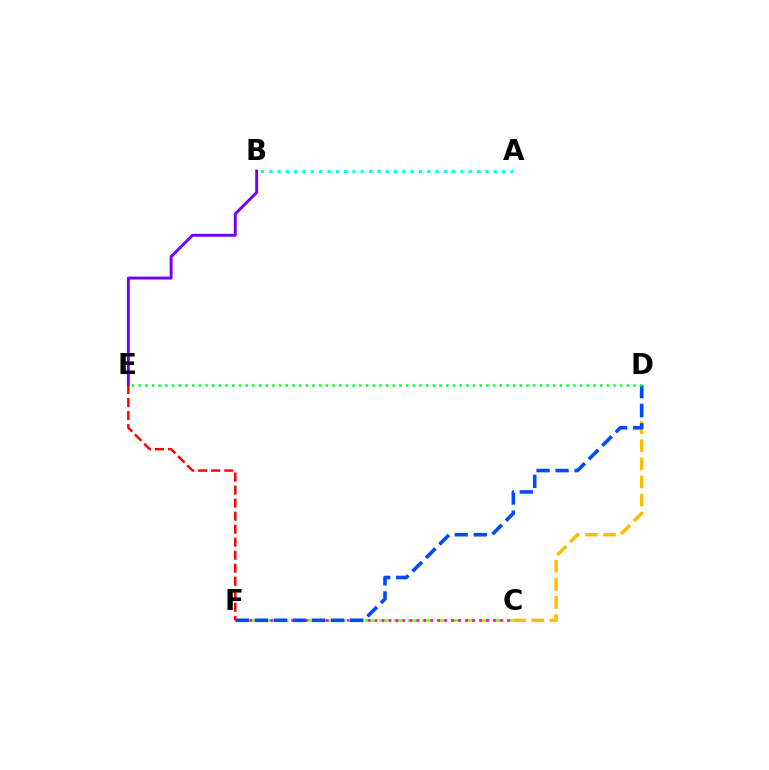{('C', 'F'): [{'color': '#84ff00', 'line_style': 'dashed', 'thickness': 1.95}, {'color': '#ff00cf', 'line_style': 'dotted', 'thickness': 1.89}], ('C', 'D'): [{'color': '#ffbd00', 'line_style': 'dashed', 'thickness': 2.46}], ('B', 'E'): [{'color': '#7200ff', 'line_style': 'solid', 'thickness': 2.1}], ('D', 'F'): [{'color': '#004bff', 'line_style': 'dashed', 'thickness': 2.59}], ('D', 'E'): [{'color': '#00ff39', 'line_style': 'dotted', 'thickness': 1.82}], ('A', 'B'): [{'color': '#00fff6', 'line_style': 'dotted', 'thickness': 2.26}], ('E', 'F'): [{'color': '#ff0000', 'line_style': 'dashed', 'thickness': 1.77}]}